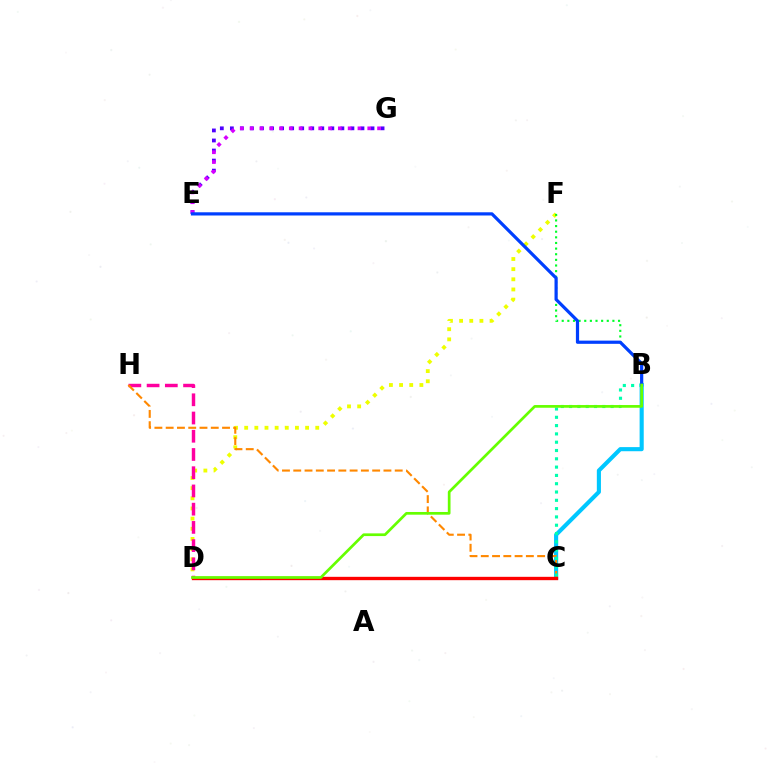{('D', 'F'): [{'color': '#eeff00', 'line_style': 'dotted', 'thickness': 2.76}], ('B', 'C'): [{'color': '#00c7ff', 'line_style': 'solid', 'thickness': 2.96}, {'color': '#00ffaf', 'line_style': 'dotted', 'thickness': 2.26}], ('D', 'H'): [{'color': '#ff00a0', 'line_style': 'dashed', 'thickness': 2.48}], ('E', 'G'): [{'color': '#4f00ff', 'line_style': 'dotted', 'thickness': 2.73}, {'color': '#d600ff', 'line_style': 'dotted', 'thickness': 2.66}], ('C', 'H'): [{'color': '#ff8800', 'line_style': 'dashed', 'thickness': 1.53}], ('B', 'F'): [{'color': '#00ff27', 'line_style': 'dotted', 'thickness': 1.53}], ('B', 'E'): [{'color': '#003fff', 'line_style': 'solid', 'thickness': 2.31}], ('C', 'D'): [{'color': '#ff0000', 'line_style': 'solid', 'thickness': 2.42}], ('B', 'D'): [{'color': '#66ff00', 'line_style': 'solid', 'thickness': 1.95}]}